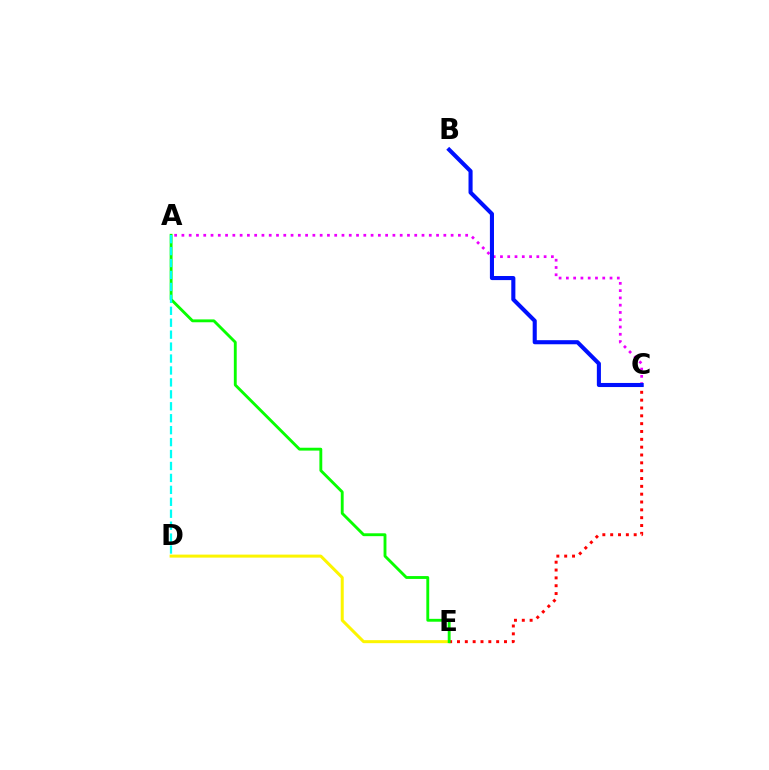{('D', 'E'): [{'color': '#fcf500', 'line_style': 'solid', 'thickness': 2.17}], ('C', 'E'): [{'color': '#ff0000', 'line_style': 'dotted', 'thickness': 2.13}], ('A', 'C'): [{'color': '#ee00ff', 'line_style': 'dotted', 'thickness': 1.98}], ('B', 'C'): [{'color': '#0010ff', 'line_style': 'solid', 'thickness': 2.94}], ('A', 'E'): [{'color': '#08ff00', 'line_style': 'solid', 'thickness': 2.06}], ('A', 'D'): [{'color': '#00fff6', 'line_style': 'dashed', 'thickness': 1.62}]}